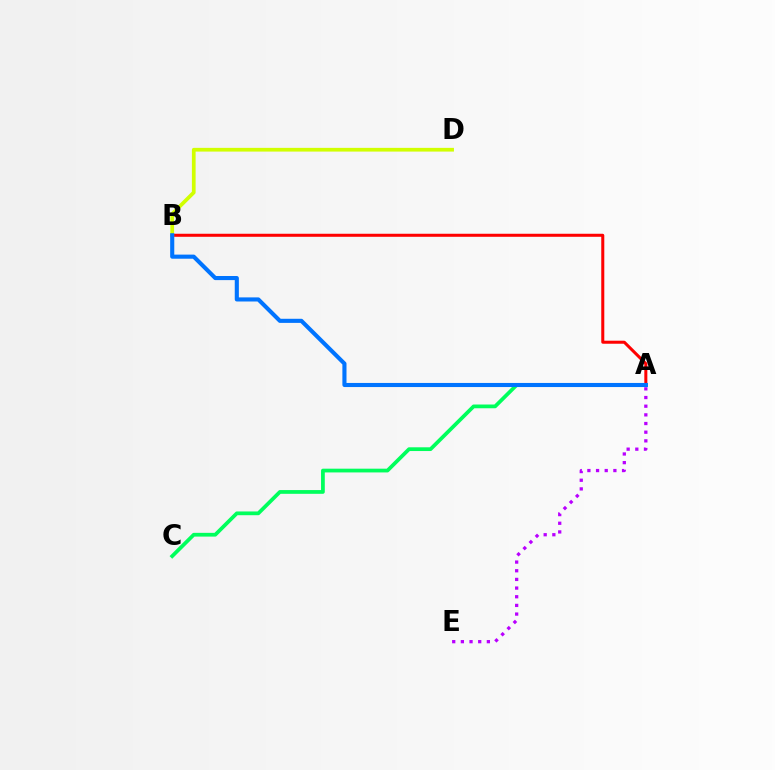{('A', 'B'): [{'color': '#ff0000', 'line_style': 'solid', 'thickness': 2.18}, {'color': '#0074ff', 'line_style': 'solid', 'thickness': 2.95}], ('A', 'E'): [{'color': '#b900ff', 'line_style': 'dotted', 'thickness': 2.35}], ('A', 'C'): [{'color': '#00ff5c', 'line_style': 'solid', 'thickness': 2.7}], ('B', 'D'): [{'color': '#d1ff00', 'line_style': 'solid', 'thickness': 2.68}]}